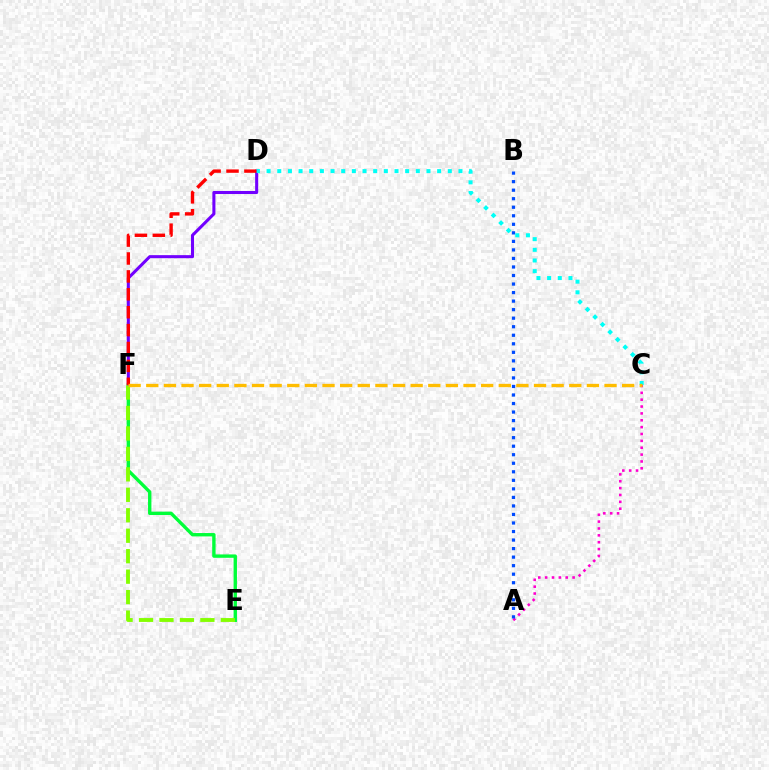{('E', 'F'): [{'color': '#00ff39', 'line_style': 'solid', 'thickness': 2.43}, {'color': '#84ff00', 'line_style': 'dashed', 'thickness': 2.78}], ('D', 'F'): [{'color': '#7200ff', 'line_style': 'solid', 'thickness': 2.2}, {'color': '#ff0000', 'line_style': 'dashed', 'thickness': 2.43}], ('A', 'C'): [{'color': '#ff00cf', 'line_style': 'dotted', 'thickness': 1.86}], ('A', 'B'): [{'color': '#004bff', 'line_style': 'dotted', 'thickness': 2.32}], ('C', 'D'): [{'color': '#00fff6', 'line_style': 'dotted', 'thickness': 2.9}], ('C', 'F'): [{'color': '#ffbd00', 'line_style': 'dashed', 'thickness': 2.39}]}